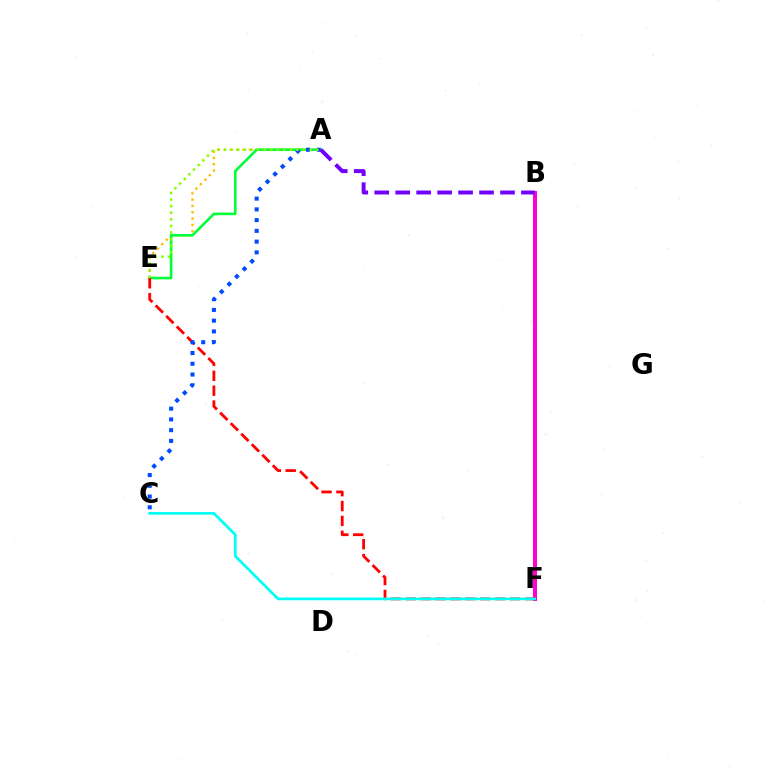{('A', 'E'): [{'color': '#ffbd00', 'line_style': 'dotted', 'thickness': 1.72}, {'color': '#00ff39', 'line_style': 'solid', 'thickness': 1.87}, {'color': '#84ff00', 'line_style': 'dotted', 'thickness': 1.79}], ('B', 'F'): [{'color': '#ff00cf', 'line_style': 'solid', 'thickness': 2.88}], ('E', 'F'): [{'color': '#ff0000', 'line_style': 'dashed', 'thickness': 2.02}], ('C', 'F'): [{'color': '#00fff6', 'line_style': 'solid', 'thickness': 1.95}], ('A', 'C'): [{'color': '#004bff', 'line_style': 'dotted', 'thickness': 2.92}], ('A', 'B'): [{'color': '#7200ff', 'line_style': 'dashed', 'thickness': 2.85}]}